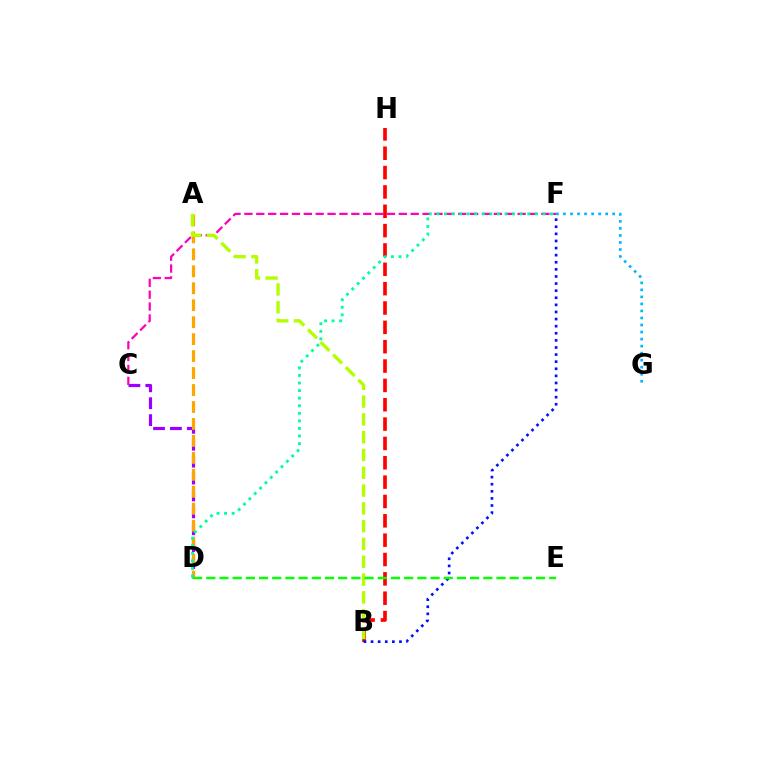{('C', 'D'): [{'color': '#9b00ff', 'line_style': 'dashed', 'thickness': 2.3}], ('A', 'D'): [{'color': '#ffa500', 'line_style': 'dashed', 'thickness': 2.3}], ('C', 'F'): [{'color': '#ff00bd', 'line_style': 'dashed', 'thickness': 1.61}], ('B', 'H'): [{'color': '#ff0000', 'line_style': 'dashed', 'thickness': 2.63}], ('F', 'G'): [{'color': '#00b5ff', 'line_style': 'dotted', 'thickness': 1.91}], ('D', 'F'): [{'color': '#00ff9d', 'line_style': 'dotted', 'thickness': 2.06}], ('A', 'B'): [{'color': '#b3ff00', 'line_style': 'dashed', 'thickness': 2.42}], ('B', 'F'): [{'color': '#0010ff', 'line_style': 'dotted', 'thickness': 1.93}], ('D', 'E'): [{'color': '#08ff00', 'line_style': 'dashed', 'thickness': 1.79}]}